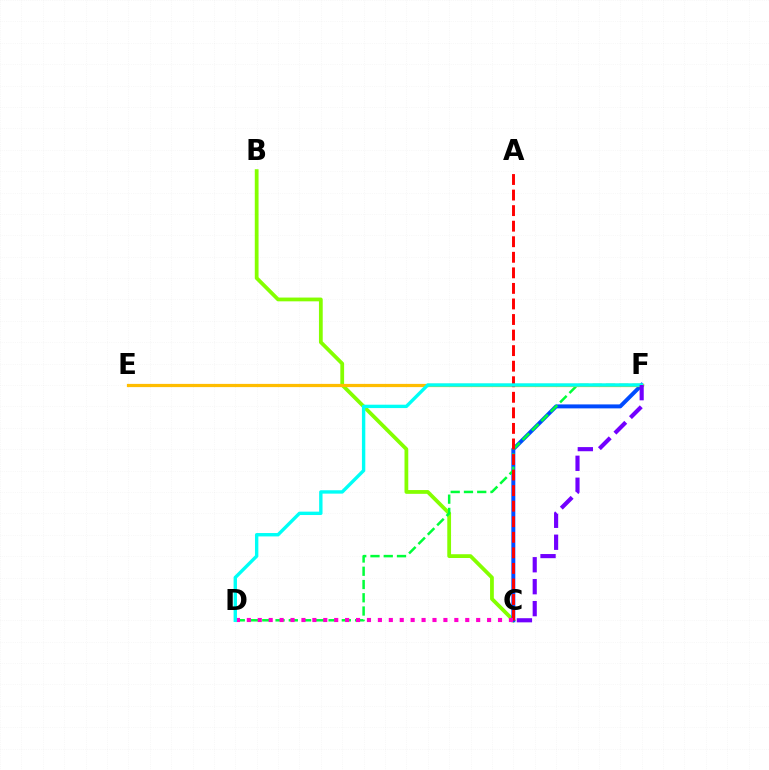{('B', 'C'): [{'color': '#84ff00', 'line_style': 'solid', 'thickness': 2.72}], ('C', 'F'): [{'color': '#004bff', 'line_style': 'solid', 'thickness': 2.85}, {'color': '#7200ff', 'line_style': 'dashed', 'thickness': 2.98}], ('D', 'F'): [{'color': '#00ff39', 'line_style': 'dashed', 'thickness': 1.8}, {'color': '#00fff6', 'line_style': 'solid', 'thickness': 2.43}], ('E', 'F'): [{'color': '#ffbd00', 'line_style': 'solid', 'thickness': 2.32}], ('A', 'C'): [{'color': '#ff0000', 'line_style': 'dashed', 'thickness': 2.11}], ('C', 'D'): [{'color': '#ff00cf', 'line_style': 'dotted', 'thickness': 2.97}]}